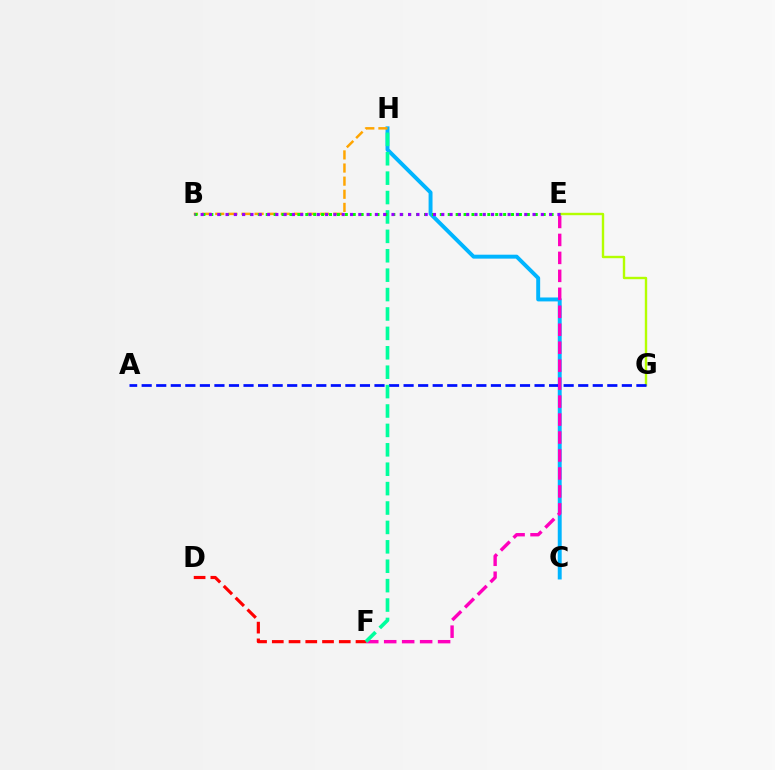{('C', 'H'): [{'color': '#00b5ff', 'line_style': 'solid', 'thickness': 2.83}], ('B', 'H'): [{'color': '#ffa500', 'line_style': 'dashed', 'thickness': 1.78}], ('D', 'F'): [{'color': '#ff0000', 'line_style': 'dashed', 'thickness': 2.27}], ('E', 'G'): [{'color': '#b3ff00', 'line_style': 'solid', 'thickness': 1.72}], ('A', 'G'): [{'color': '#0010ff', 'line_style': 'dashed', 'thickness': 1.98}], ('E', 'F'): [{'color': '#ff00bd', 'line_style': 'dashed', 'thickness': 2.44}], ('F', 'H'): [{'color': '#00ff9d', 'line_style': 'dashed', 'thickness': 2.64}], ('B', 'E'): [{'color': '#08ff00', 'line_style': 'dotted', 'thickness': 2.15}, {'color': '#9b00ff', 'line_style': 'dotted', 'thickness': 2.25}]}